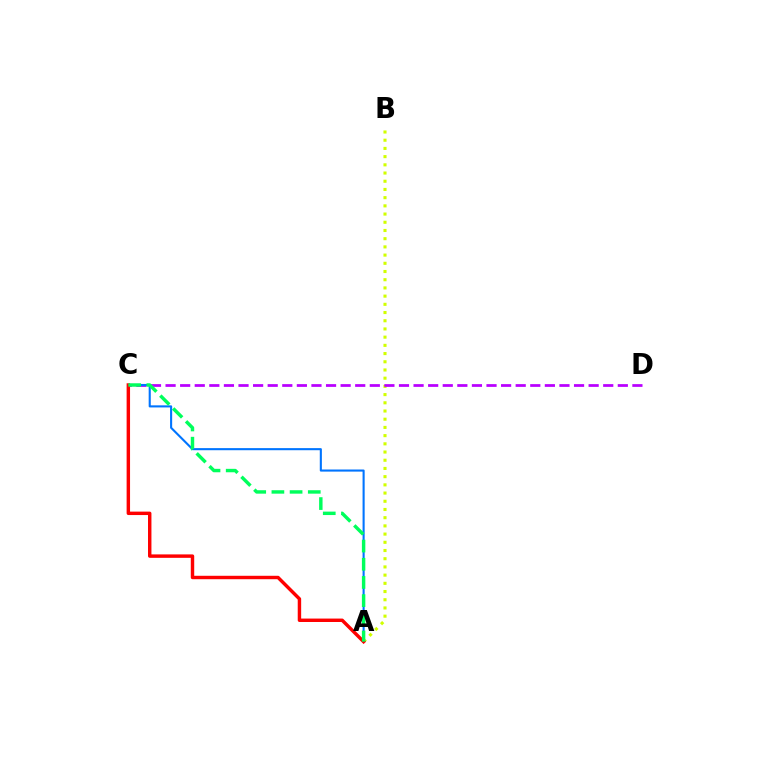{('A', 'B'): [{'color': '#d1ff00', 'line_style': 'dotted', 'thickness': 2.23}], ('C', 'D'): [{'color': '#b900ff', 'line_style': 'dashed', 'thickness': 1.98}], ('A', 'C'): [{'color': '#0074ff', 'line_style': 'solid', 'thickness': 1.51}, {'color': '#ff0000', 'line_style': 'solid', 'thickness': 2.47}, {'color': '#00ff5c', 'line_style': 'dashed', 'thickness': 2.47}]}